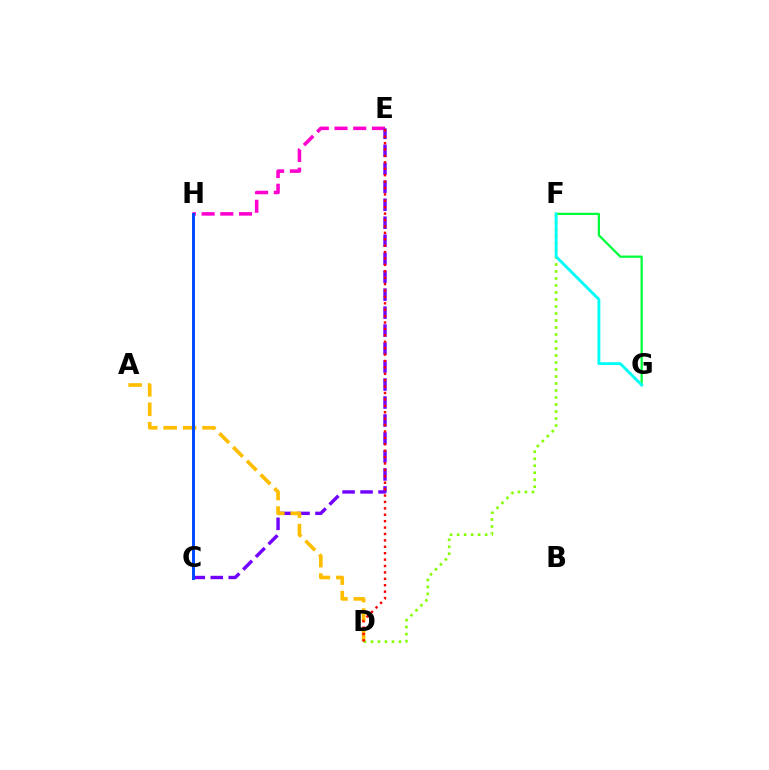{('E', 'H'): [{'color': '#ff00cf', 'line_style': 'dashed', 'thickness': 2.54}], ('F', 'G'): [{'color': '#00ff39', 'line_style': 'solid', 'thickness': 1.62}, {'color': '#00fff6', 'line_style': 'solid', 'thickness': 2.06}], ('C', 'E'): [{'color': '#7200ff', 'line_style': 'dashed', 'thickness': 2.44}], ('D', 'F'): [{'color': '#84ff00', 'line_style': 'dotted', 'thickness': 1.9}], ('A', 'D'): [{'color': '#ffbd00', 'line_style': 'dashed', 'thickness': 2.64}], ('D', 'E'): [{'color': '#ff0000', 'line_style': 'dotted', 'thickness': 1.74}], ('C', 'H'): [{'color': '#004bff', 'line_style': 'solid', 'thickness': 2.14}]}